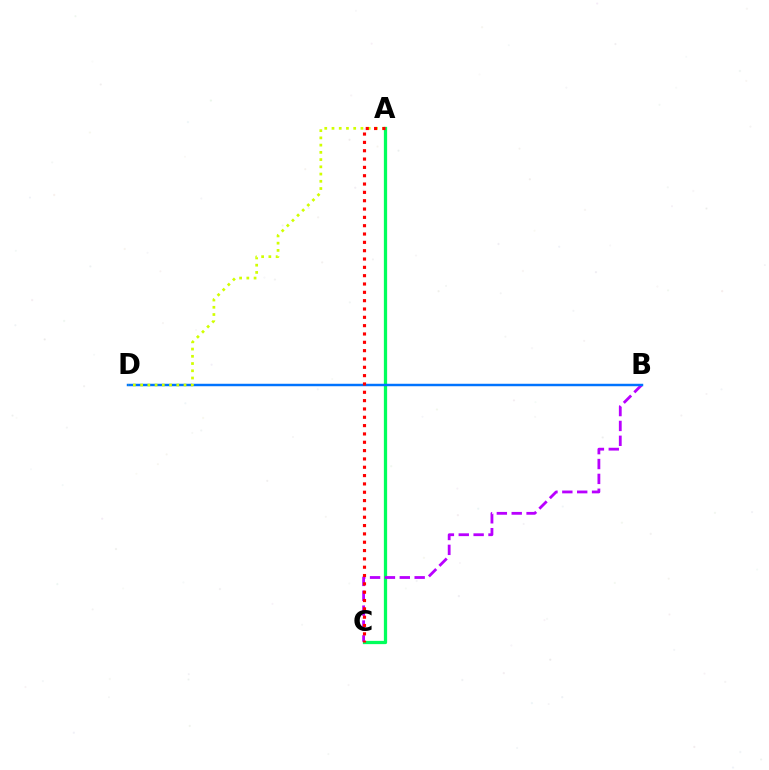{('A', 'C'): [{'color': '#00ff5c', 'line_style': 'solid', 'thickness': 2.35}, {'color': '#ff0000', 'line_style': 'dotted', 'thickness': 2.26}], ('B', 'C'): [{'color': '#b900ff', 'line_style': 'dashed', 'thickness': 2.02}], ('B', 'D'): [{'color': '#0074ff', 'line_style': 'solid', 'thickness': 1.77}], ('A', 'D'): [{'color': '#d1ff00', 'line_style': 'dotted', 'thickness': 1.97}]}